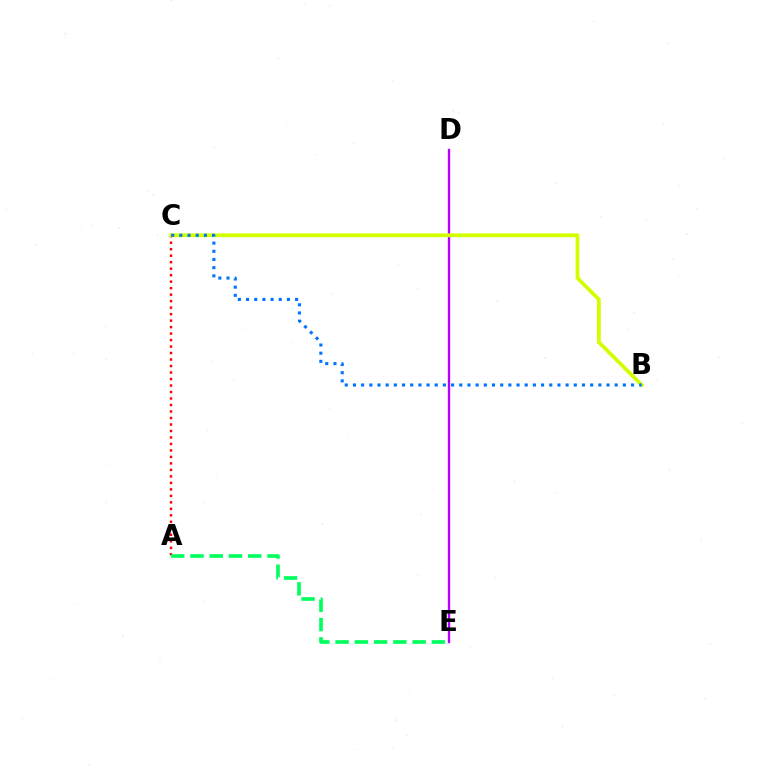{('D', 'E'): [{'color': '#b900ff', 'line_style': 'solid', 'thickness': 1.71}], ('A', 'C'): [{'color': '#ff0000', 'line_style': 'dotted', 'thickness': 1.76}], ('B', 'C'): [{'color': '#d1ff00', 'line_style': 'solid', 'thickness': 2.72}, {'color': '#0074ff', 'line_style': 'dotted', 'thickness': 2.22}], ('A', 'E'): [{'color': '#00ff5c', 'line_style': 'dashed', 'thickness': 2.62}]}